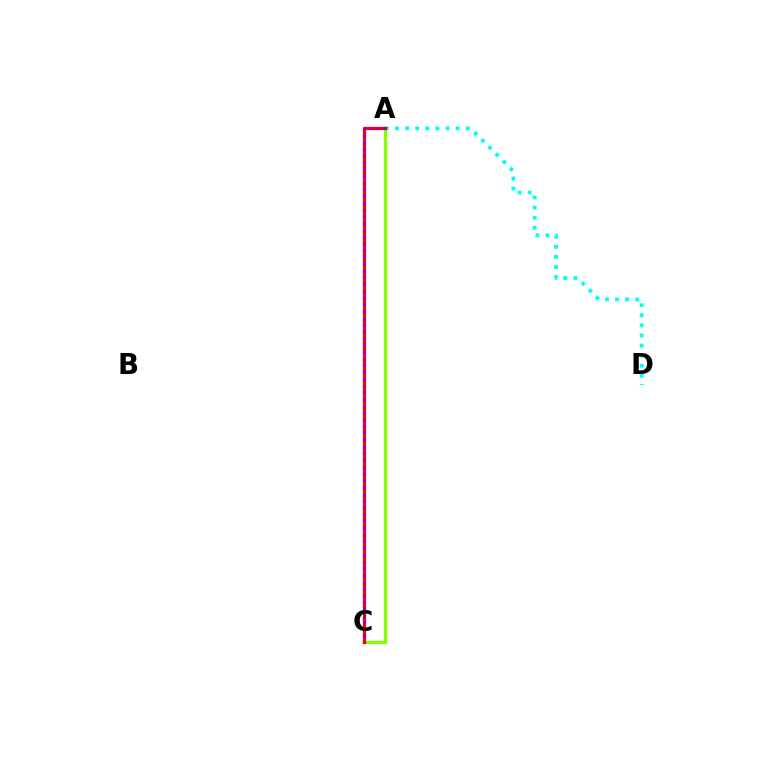{('A', 'D'): [{'color': '#00fff6', 'line_style': 'dotted', 'thickness': 2.74}], ('A', 'C'): [{'color': '#84ff00', 'line_style': 'solid', 'thickness': 2.38}, {'color': '#ff0000', 'line_style': 'solid', 'thickness': 2.36}, {'color': '#7200ff', 'line_style': 'dotted', 'thickness': 1.84}]}